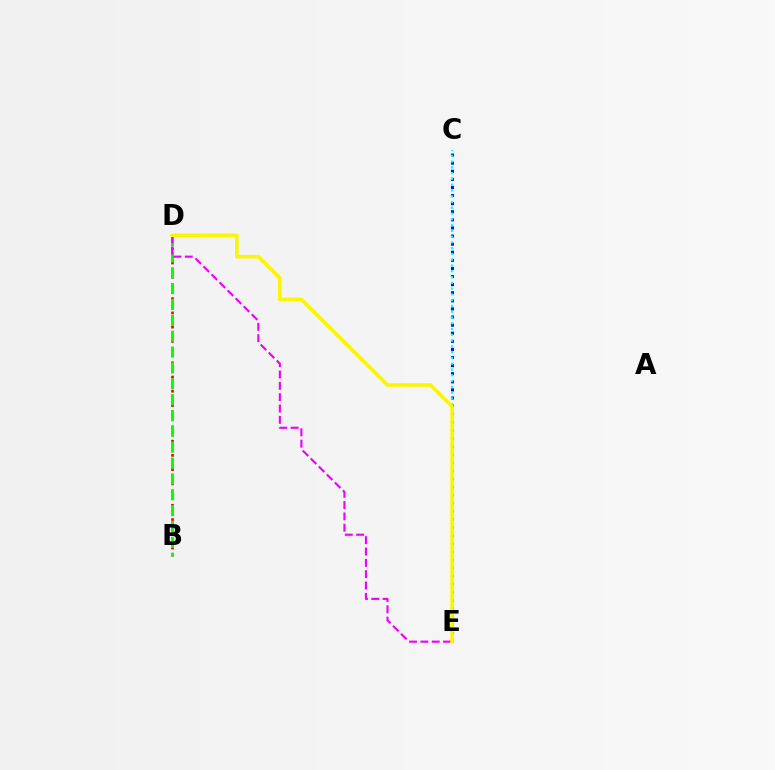{('B', 'D'): [{'color': '#ff0000', 'line_style': 'dotted', 'thickness': 1.94}, {'color': '#08ff00', 'line_style': 'dashed', 'thickness': 2.15}], ('C', 'E'): [{'color': '#0010ff', 'line_style': 'dotted', 'thickness': 2.2}, {'color': '#00fff6', 'line_style': 'dotted', 'thickness': 1.57}], ('D', 'E'): [{'color': '#ee00ff', 'line_style': 'dashed', 'thickness': 1.54}, {'color': '#fcf500', 'line_style': 'solid', 'thickness': 2.59}]}